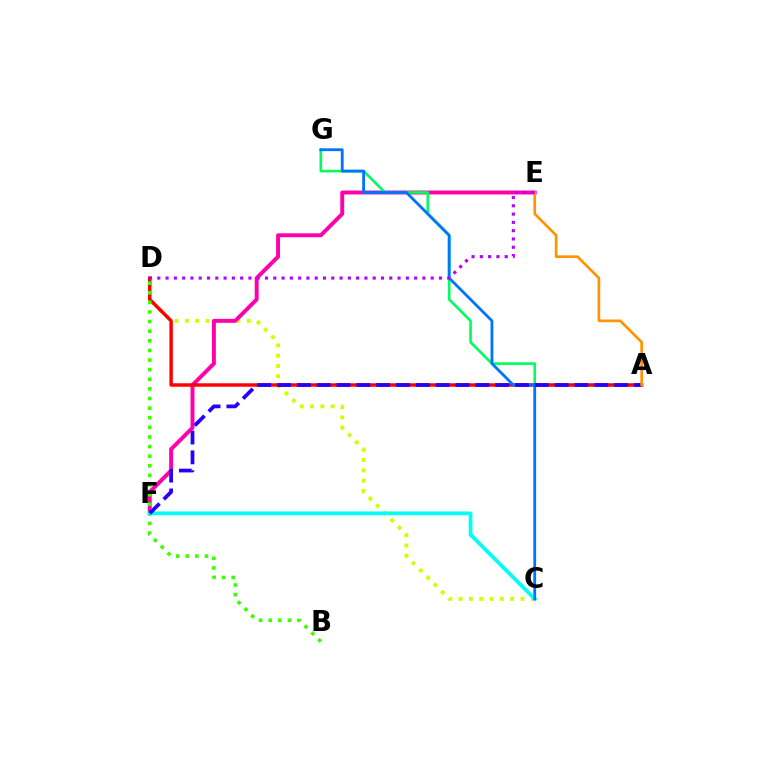{('C', 'D'): [{'color': '#d1ff00', 'line_style': 'dotted', 'thickness': 2.8}], ('E', 'F'): [{'color': '#ff00ac', 'line_style': 'solid', 'thickness': 2.83}], ('A', 'G'): [{'color': '#00ff5c', 'line_style': 'solid', 'thickness': 1.91}], ('A', 'D'): [{'color': '#ff0000', 'line_style': 'solid', 'thickness': 2.48}], ('B', 'D'): [{'color': '#3dff00', 'line_style': 'dotted', 'thickness': 2.61}], ('C', 'F'): [{'color': '#00fff6', 'line_style': 'solid', 'thickness': 2.72}], ('C', 'G'): [{'color': '#0074ff', 'line_style': 'solid', 'thickness': 2.02}], ('A', 'F'): [{'color': '#2500ff', 'line_style': 'dashed', 'thickness': 2.69}], ('A', 'E'): [{'color': '#ff9400', 'line_style': 'solid', 'thickness': 1.93}], ('D', 'E'): [{'color': '#b900ff', 'line_style': 'dotted', 'thickness': 2.25}]}